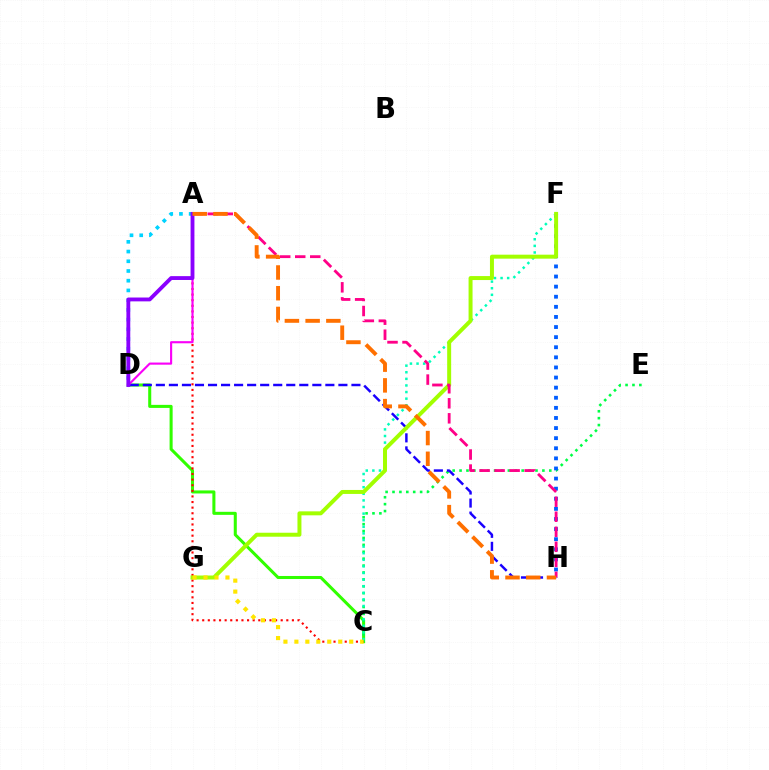{('C', 'D'): [{'color': '#31ff00', 'line_style': 'solid', 'thickness': 2.19}], ('C', 'E'): [{'color': '#00ff45', 'line_style': 'dotted', 'thickness': 1.88}], ('F', 'H'): [{'color': '#005dff', 'line_style': 'dotted', 'thickness': 2.74}], ('D', 'H'): [{'color': '#1900ff', 'line_style': 'dashed', 'thickness': 1.77}], ('A', 'C'): [{'color': '#ff0000', 'line_style': 'dotted', 'thickness': 1.52}], ('C', 'F'): [{'color': '#00ffbb', 'line_style': 'dotted', 'thickness': 1.79}], ('F', 'G'): [{'color': '#a2ff00', 'line_style': 'solid', 'thickness': 2.86}], ('A', 'D'): [{'color': '#fa00f9', 'line_style': 'solid', 'thickness': 1.53}, {'color': '#00d3ff', 'line_style': 'dotted', 'thickness': 2.64}, {'color': '#8a00ff', 'line_style': 'solid', 'thickness': 2.77}], ('A', 'H'): [{'color': '#ff0088', 'line_style': 'dashed', 'thickness': 2.04}, {'color': '#ff7000', 'line_style': 'dashed', 'thickness': 2.82}], ('C', 'G'): [{'color': '#ffe600', 'line_style': 'dotted', 'thickness': 2.98}]}